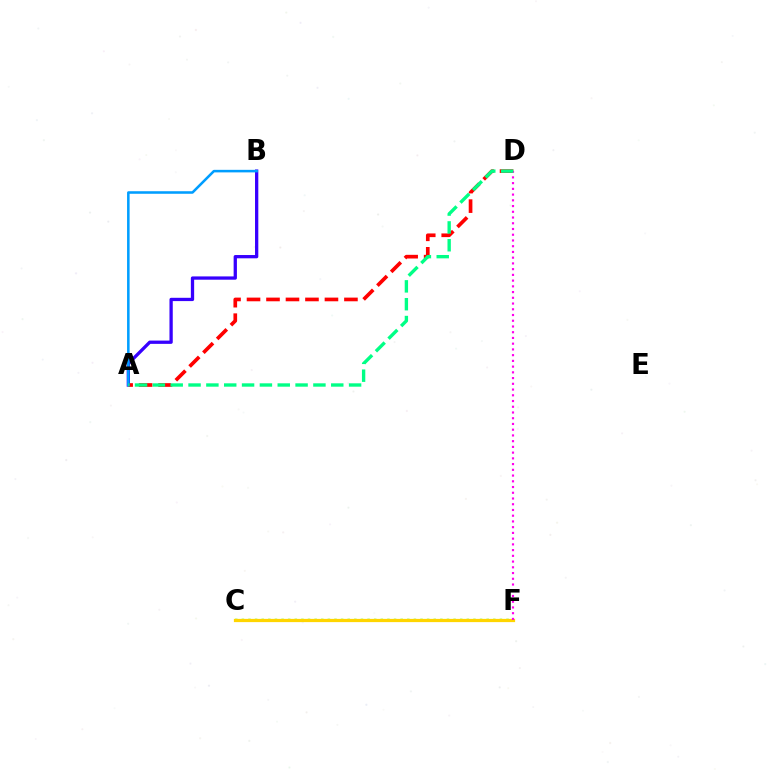{('A', 'B'): [{'color': '#3700ff', 'line_style': 'solid', 'thickness': 2.37}, {'color': '#009eff', 'line_style': 'solid', 'thickness': 1.83}], ('A', 'D'): [{'color': '#ff0000', 'line_style': 'dashed', 'thickness': 2.65}, {'color': '#00ff86', 'line_style': 'dashed', 'thickness': 2.42}], ('C', 'F'): [{'color': '#4fff00', 'line_style': 'dotted', 'thickness': 1.8}, {'color': '#ffd500', 'line_style': 'solid', 'thickness': 2.33}], ('D', 'F'): [{'color': '#ff00ed', 'line_style': 'dotted', 'thickness': 1.56}]}